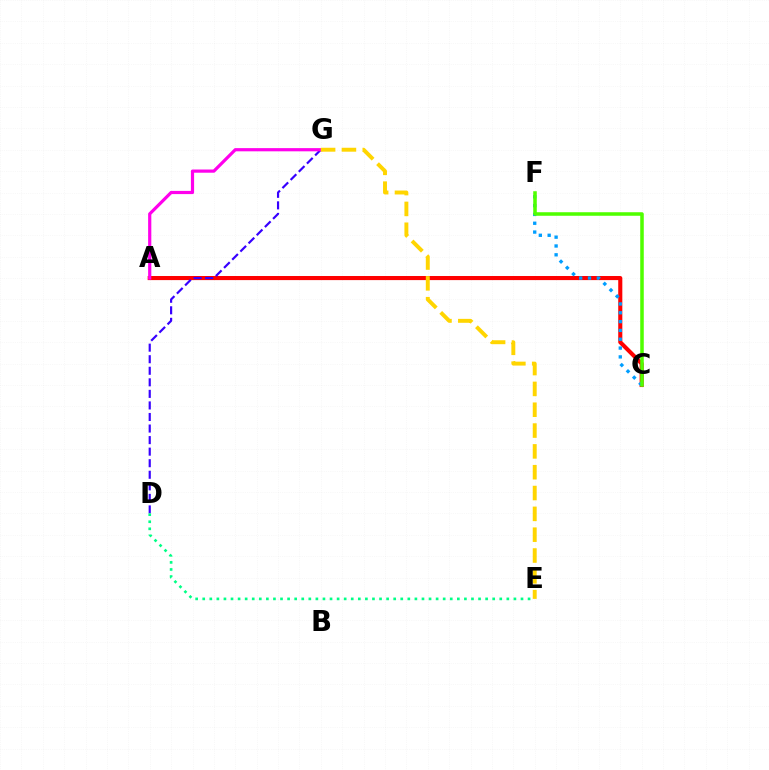{('A', 'C'): [{'color': '#ff0000', 'line_style': 'solid', 'thickness': 2.95}], ('C', 'F'): [{'color': '#009eff', 'line_style': 'dotted', 'thickness': 2.4}, {'color': '#4fff00', 'line_style': 'solid', 'thickness': 2.55}], ('D', 'G'): [{'color': '#3700ff', 'line_style': 'dashed', 'thickness': 1.57}], ('D', 'E'): [{'color': '#00ff86', 'line_style': 'dotted', 'thickness': 1.92}], ('A', 'G'): [{'color': '#ff00ed', 'line_style': 'solid', 'thickness': 2.3}], ('E', 'G'): [{'color': '#ffd500', 'line_style': 'dashed', 'thickness': 2.83}]}